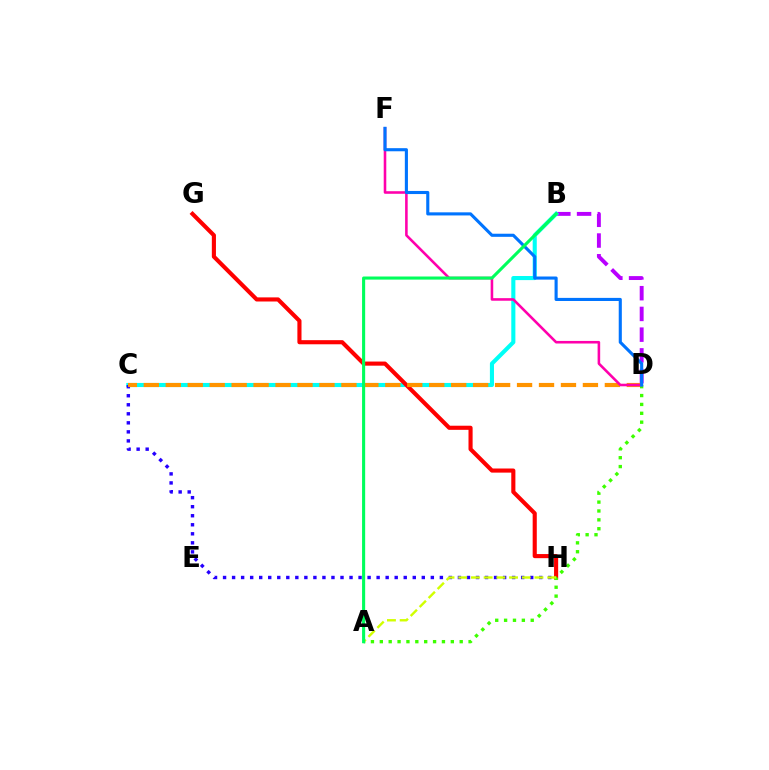{('B', 'D'): [{'color': '#b900ff', 'line_style': 'dashed', 'thickness': 2.82}], ('B', 'C'): [{'color': '#00fff6', 'line_style': 'solid', 'thickness': 2.95}], ('G', 'H'): [{'color': '#ff0000', 'line_style': 'solid', 'thickness': 2.96}], ('C', 'H'): [{'color': '#2500ff', 'line_style': 'dotted', 'thickness': 2.45}], ('C', 'D'): [{'color': '#ff9400', 'line_style': 'dashed', 'thickness': 2.98}], ('A', 'D'): [{'color': '#3dff00', 'line_style': 'dotted', 'thickness': 2.41}], ('A', 'H'): [{'color': '#d1ff00', 'line_style': 'dashed', 'thickness': 1.73}], ('D', 'F'): [{'color': '#ff00ac', 'line_style': 'solid', 'thickness': 1.86}, {'color': '#0074ff', 'line_style': 'solid', 'thickness': 2.24}], ('A', 'B'): [{'color': '#00ff5c', 'line_style': 'solid', 'thickness': 2.23}]}